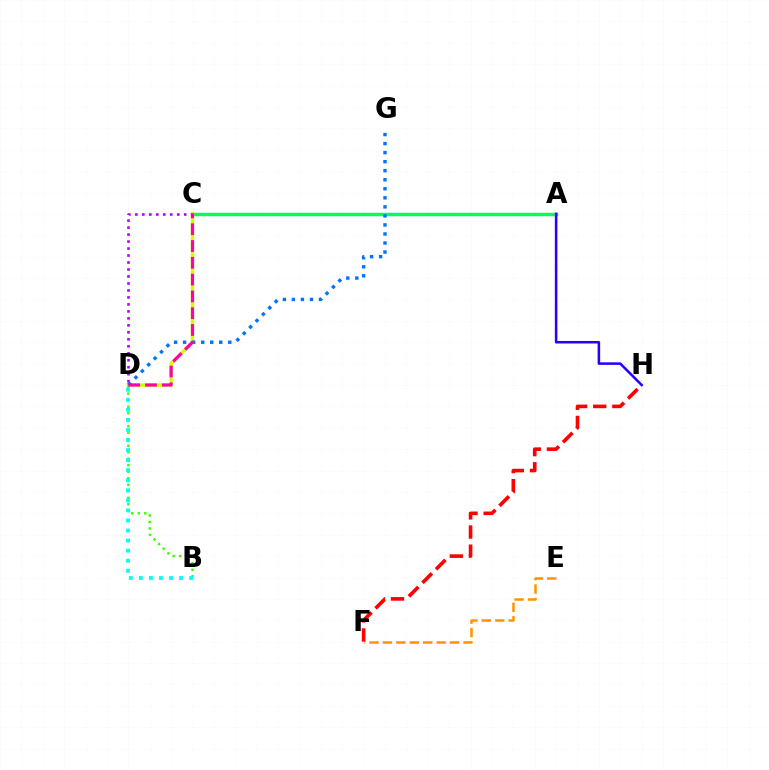{('E', 'F'): [{'color': '#ff9400', 'line_style': 'dashed', 'thickness': 1.83}], ('A', 'C'): [{'color': '#00ff5c', 'line_style': 'solid', 'thickness': 2.5}], ('C', 'D'): [{'color': '#d1ff00', 'line_style': 'solid', 'thickness': 2.44}, {'color': '#b900ff', 'line_style': 'dotted', 'thickness': 1.9}, {'color': '#ff00ac', 'line_style': 'dashed', 'thickness': 2.28}], ('B', 'D'): [{'color': '#3dff00', 'line_style': 'dotted', 'thickness': 1.77}, {'color': '#00fff6', 'line_style': 'dotted', 'thickness': 2.73}], ('D', 'G'): [{'color': '#0074ff', 'line_style': 'dotted', 'thickness': 2.45}], ('F', 'H'): [{'color': '#ff0000', 'line_style': 'dashed', 'thickness': 2.6}], ('A', 'H'): [{'color': '#2500ff', 'line_style': 'solid', 'thickness': 1.82}]}